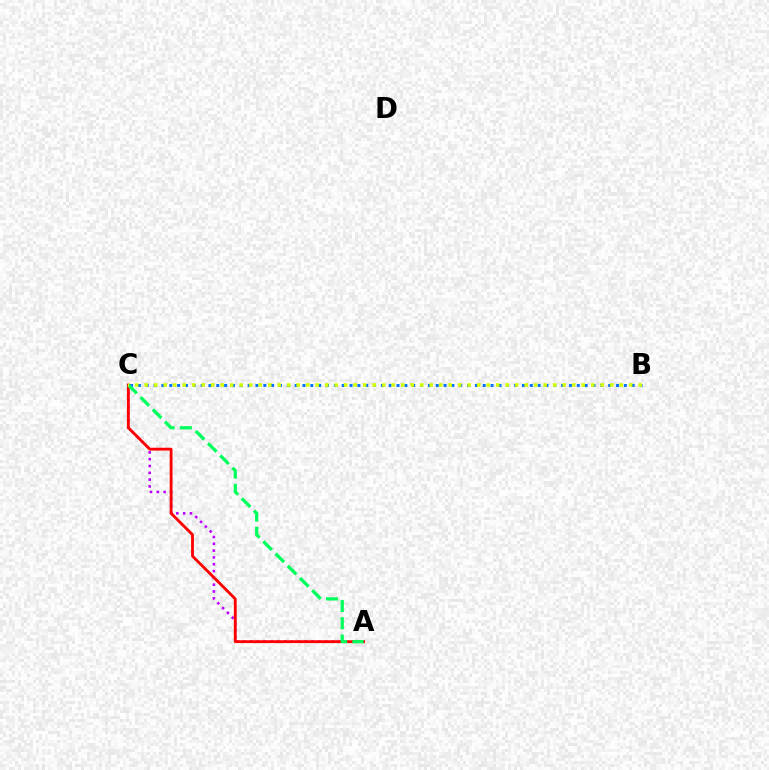{('A', 'C'): [{'color': '#b900ff', 'line_style': 'dotted', 'thickness': 1.85}, {'color': '#ff0000', 'line_style': 'solid', 'thickness': 2.04}, {'color': '#00ff5c', 'line_style': 'dashed', 'thickness': 2.35}], ('B', 'C'): [{'color': '#0074ff', 'line_style': 'dotted', 'thickness': 2.13}, {'color': '#d1ff00', 'line_style': 'dotted', 'thickness': 2.58}]}